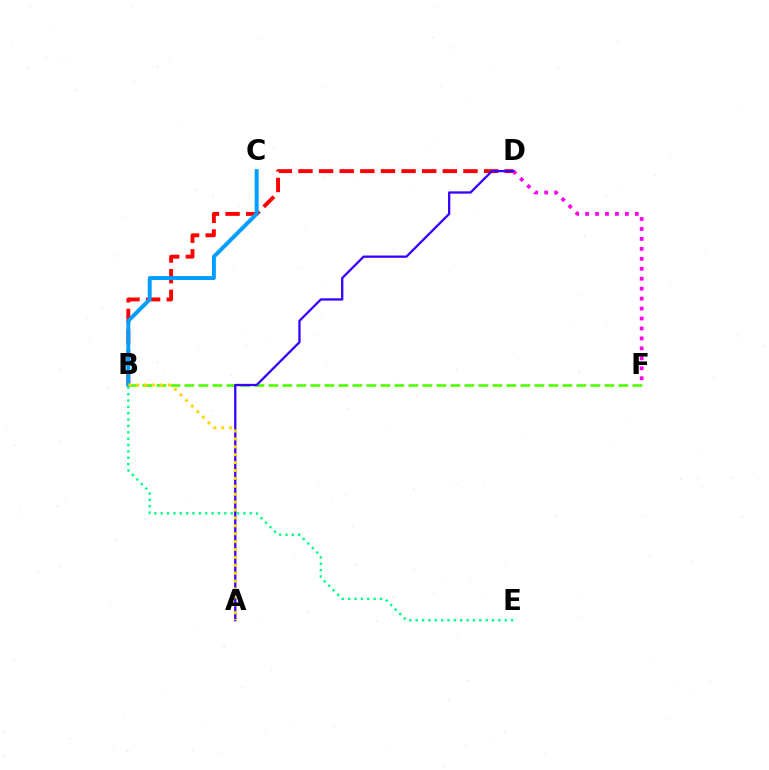{('B', 'F'): [{'color': '#4fff00', 'line_style': 'dashed', 'thickness': 1.9}], ('B', 'D'): [{'color': '#ff0000', 'line_style': 'dashed', 'thickness': 2.8}], ('D', 'F'): [{'color': '#ff00ed', 'line_style': 'dotted', 'thickness': 2.7}], ('B', 'C'): [{'color': '#009eff', 'line_style': 'solid', 'thickness': 2.83}], ('A', 'D'): [{'color': '#3700ff', 'line_style': 'solid', 'thickness': 1.65}], ('B', 'E'): [{'color': '#00ff86', 'line_style': 'dotted', 'thickness': 1.73}], ('A', 'B'): [{'color': '#ffd500', 'line_style': 'dotted', 'thickness': 2.15}]}